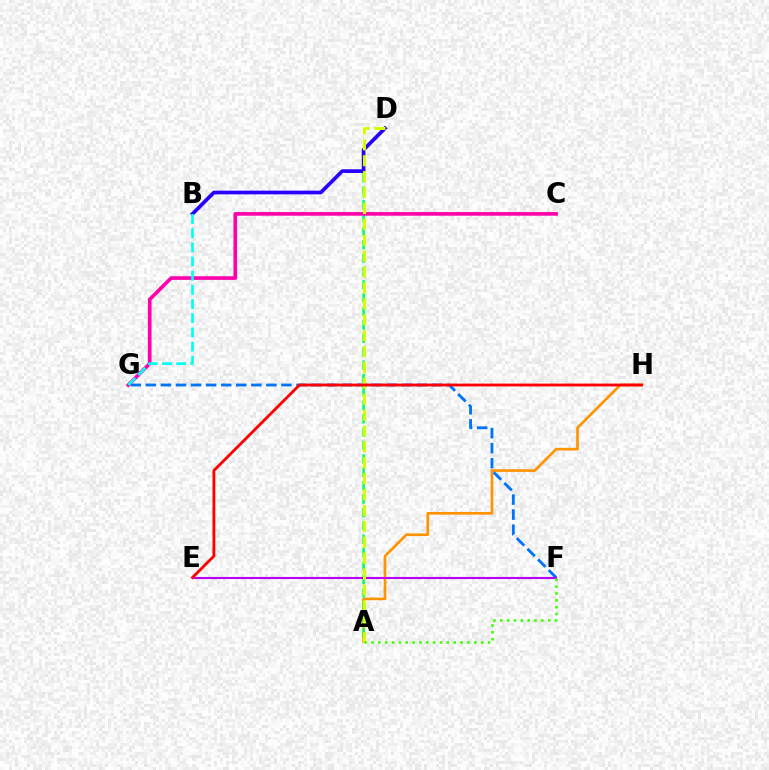{('A', 'H'): [{'color': '#ff9400', 'line_style': 'solid', 'thickness': 1.93}], ('A', 'D'): [{'color': '#00ff5c', 'line_style': 'dashed', 'thickness': 1.82}, {'color': '#d1ff00', 'line_style': 'dashed', 'thickness': 2.16}], ('B', 'D'): [{'color': '#2500ff', 'line_style': 'solid', 'thickness': 2.66}], ('F', 'G'): [{'color': '#0074ff', 'line_style': 'dashed', 'thickness': 2.05}], ('C', 'G'): [{'color': '#ff00ac', 'line_style': 'solid', 'thickness': 2.62}], ('E', 'F'): [{'color': '#b900ff', 'line_style': 'solid', 'thickness': 1.54}], ('B', 'G'): [{'color': '#00fff6', 'line_style': 'dashed', 'thickness': 1.93}], ('E', 'H'): [{'color': '#ff0000', 'line_style': 'solid', 'thickness': 2.03}], ('A', 'F'): [{'color': '#3dff00', 'line_style': 'dotted', 'thickness': 1.86}]}